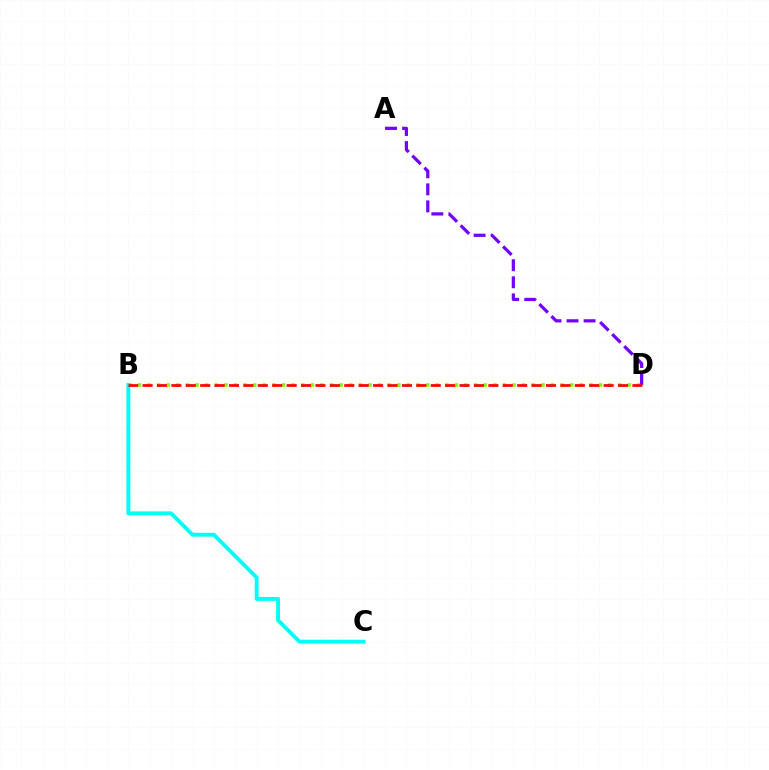{('B', 'D'): [{'color': '#84ff00', 'line_style': 'dotted', 'thickness': 2.61}, {'color': '#ff0000', 'line_style': 'dashed', 'thickness': 1.96}], ('A', 'D'): [{'color': '#7200ff', 'line_style': 'dashed', 'thickness': 2.32}], ('B', 'C'): [{'color': '#00fff6', 'line_style': 'solid', 'thickness': 2.79}]}